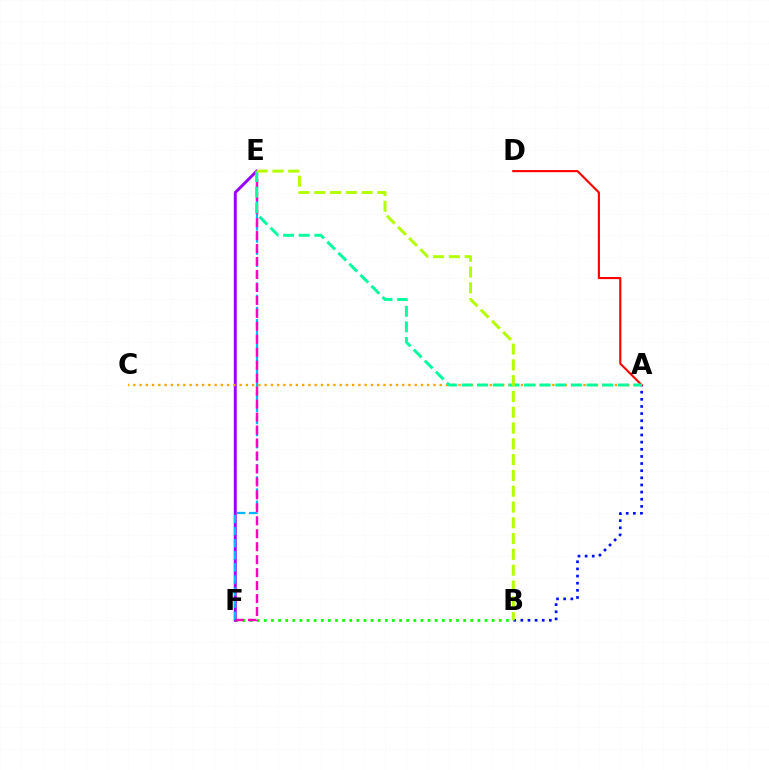{('A', 'B'): [{'color': '#0010ff', 'line_style': 'dotted', 'thickness': 1.94}], ('A', 'D'): [{'color': '#ff0000', 'line_style': 'solid', 'thickness': 1.53}], ('B', 'F'): [{'color': '#08ff00', 'line_style': 'dotted', 'thickness': 1.93}], ('E', 'F'): [{'color': '#9b00ff', 'line_style': 'solid', 'thickness': 2.12}, {'color': '#00b5ff', 'line_style': 'dashed', 'thickness': 1.64}, {'color': '#ff00bd', 'line_style': 'dashed', 'thickness': 1.76}], ('A', 'C'): [{'color': '#ffa500', 'line_style': 'dotted', 'thickness': 1.7}], ('A', 'E'): [{'color': '#00ff9d', 'line_style': 'dashed', 'thickness': 2.12}], ('B', 'E'): [{'color': '#b3ff00', 'line_style': 'dashed', 'thickness': 2.15}]}